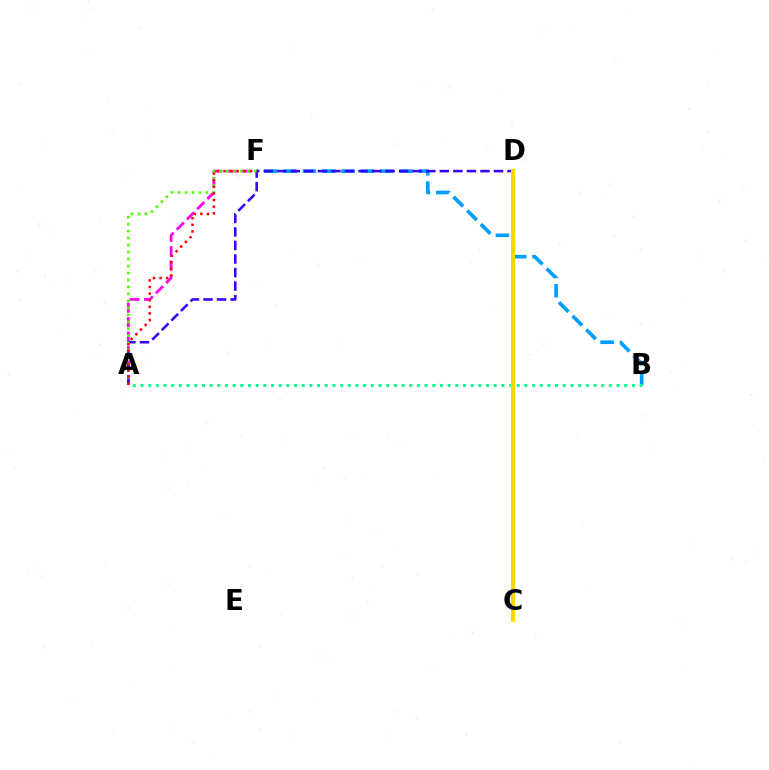{('A', 'F'): [{'color': '#ff00ed', 'line_style': 'dashed', 'thickness': 1.96}, {'color': '#4fff00', 'line_style': 'dotted', 'thickness': 1.9}, {'color': '#ff0000', 'line_style': 'dotted', 'thickness': 1.79}], ('B', 'F'): [{'color': '#009eff', 'line_style': 'dashed', 'thickness': 2.63}], ('A', 'D'): [{'color': '#3700ff', 'line_style': 'dashed', 'thickness': 1.84}], ('A', 'B'): [{'color': '#00ff86', 'line_style': 'dotted', 'thickness': 2.09}], ('C', 'D'): [{'color': '#ffd500', 'line_style': 'solid', 'thickness': 2.93}]}